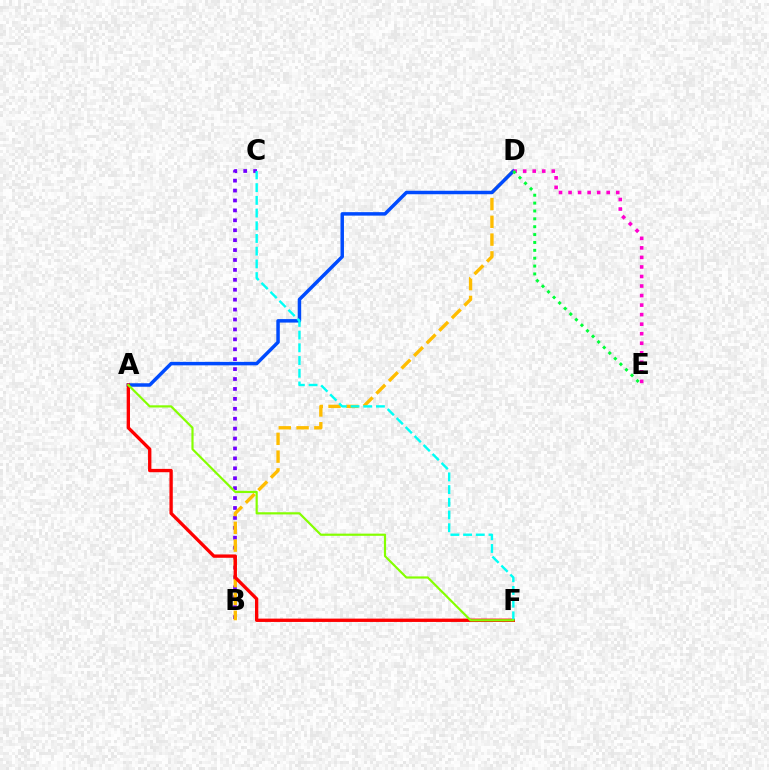{('B', 'C'): [{'color': '#7200ff', 'line_style': 'dotted', 'thickness': 2.7}], ('B', 'D'): [{'color': '#ffbd00', 'line_style': 'dashed', 'thickness': 2.42}], ('A', 'D'): [{'color': '#004bff', 'line_style': 'solid', 'thickness': 2.5}], ('D', 'E'): [{'color': '#ff00cf', 'line_style': 'dotted', 'thickness': 2.59}, {'color': '#00ff39', 'line_style': 'dotted', 'thickness': 2.14}], ('A', 'F'): [{'color': '#ff0000', 'line_style': 'solid', 'thickness': 2.4}, {'color': '#84ff00', 'line_style': 'solid', 'thickness': 1.57}], ('C', 'F'): [{'color': '#00fff6', 'line_style': 'dashed', 'thickness': 1.73}]}